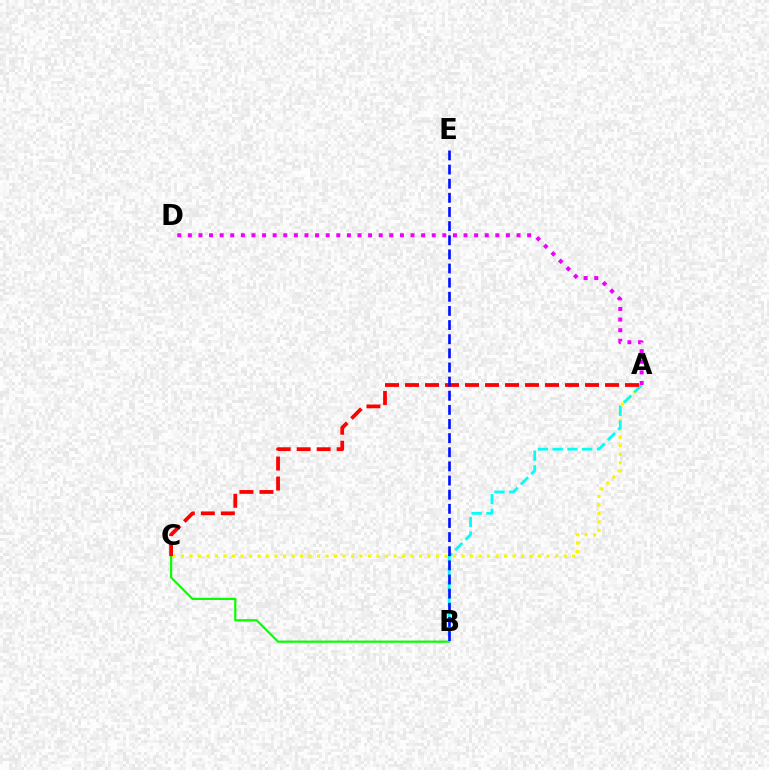{('B', 'C'): [{'color': '#08ff00', 'line_style': 'solid', 'thickness': 1.59}], ('A', 'C'): [{'color': '#fcf500', 'line_style': 'dotted', 'thickness': 2.31}, {'color': '#ff0000', 'line_style': 'dashed', 'thickness': 2.72}], ('A', 'B'): [{'color': '#00fff6', 'line_style': 'dashed', 'thickness': 2.0}], ('A', 'D'): [{'color': '#ee00ff', 'line_style': 'dotted', 'thickness': 2.88}], ('B', 'E'): [{'color': '#0010ff', 'line_style': 'dashed', 'thickness': 1.92}]}